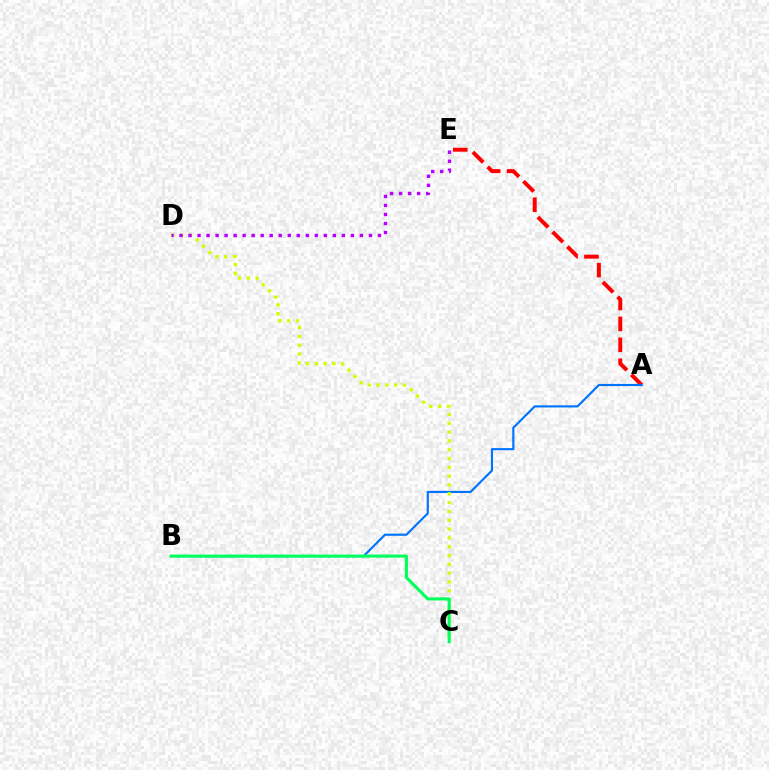{('A', 'E'): [{'color': '#ff0000', 'line_style': 'dashed', 'thickness': 2.84}], ('A', 'B'): [{'color': '#0074ff', 'line_style': 'solid', 'thickness': 1.55}], ('C', 'D'): [{'color': '#d1ff00', 'line_style': 'dotted', 'thickness': 2.39}], ('B', 'C'): [{'color': '#00ff5c', 'line_style': 'solid', 'thickness': 2.22}], ('D', 'E'): [{'color': '#b900ff', 'line_style': 'dotted', 'thickness': 2.45}]}